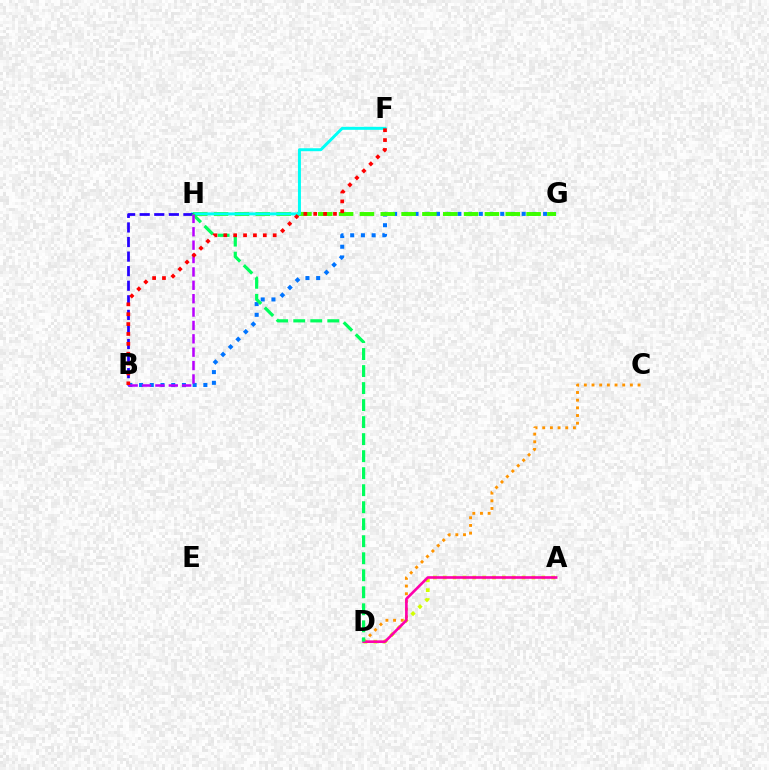{('B', 'G'): [{'color': '#0074ff', 'line_style': 'dotted', 'thickness': 2.91}], ('G', 'H'): [{'color': '#3dff00', 'line_style': 'dashed', 'thickness': 2.83}], ('C', 'D'): [{'color': '#ff9400', 'line_style': 'dotted', 'thickness': 2.08}], ('F', 'H'): [{'color': '#00fff6', 'line_style': 'solid', 'thickness': 2.14}], ('B', 'H'): [{'color': '#2500ff', 'line_style': 'dashed', 'thickness': 1.98}, {'color': '#b900ff', 'line_style': 'dashed', 'thickness': 1.82}], ('A', 'D'): [{'color': '#d1ff00', 'line_style': 'dotted', 'thickness': 2.68}, {'color': '#ff00ac', 'line_style': 'solid', 'thickness': 1.9}], ('D', 'H'): [{'color': '#00ff5c', 'line_style': 'dashed', 'thickness': 2.31}], ('B', 'F'): [{'color': '#ff0000', 'line_style': 'dotted', 'thickness': 2.68}]}